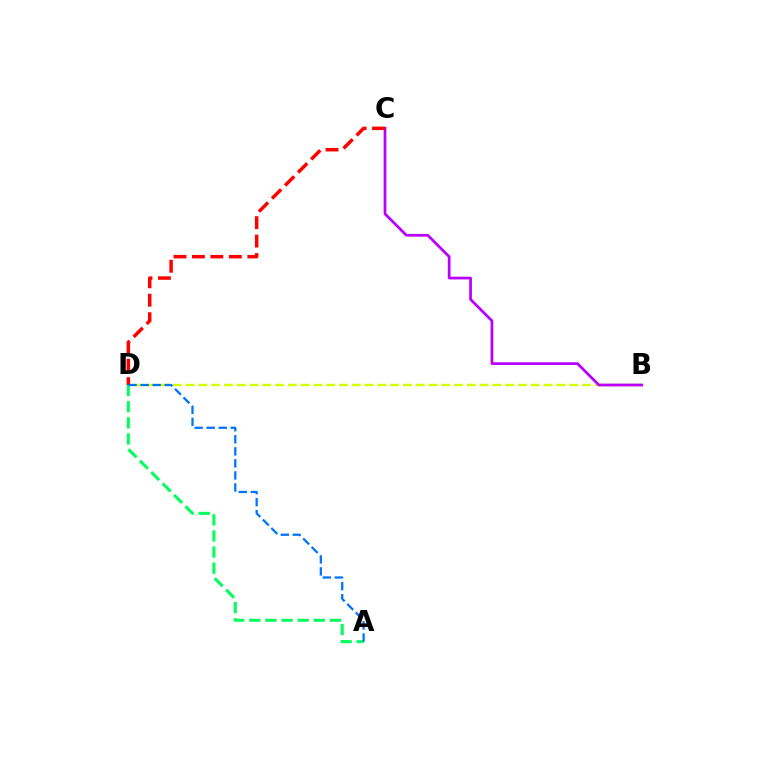{('B', 'D'): [{'color': '#d1ff00', 'line_style': 'dashed', 'thickness': 1.74}], ('A', 'D'): [{'color': '#00ff5c', 'line_style': 'dashed', 'thickness': 2.19}, {'color': '#0074ff', 'line_style': 'dashed', 'thickness': 1.64}], ('B', 'C'): [{'color': '#b900ff', 'line_style': 'solid', 'thickness': 1.97}], ('C', 'D'): [{'color': '#ff0000', 'line_style': 'dashed', 'thickness': 2.51}]}